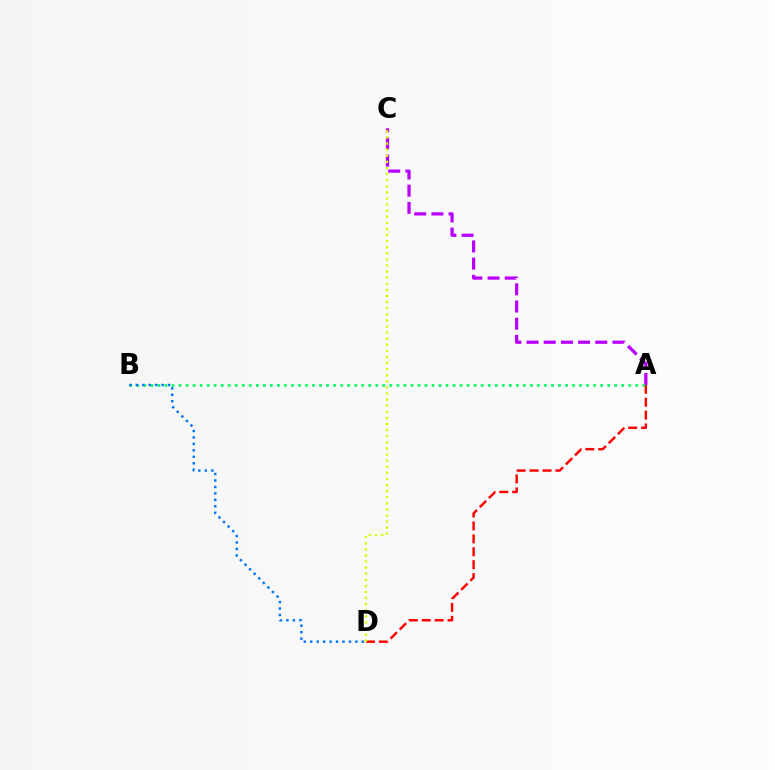{('A', 'C'): [{'color': '#b900ff', 'line_style': 'dashed', 'thickness': 2.34}], ('A', 'D'): [{'color': '#ff0000', 'line_style': 'dashed', 'thickness': 1.75}], ('A', 'B'): [{'color': '#00ff5c', 'line_style': 'dotted', 'thickness': 1.91}], ('C', 'D'): [{'color': '#d1ff00', 'line_style': 'dotted', 'thickness': 1.66}], ('B', 'D'): [{'color': '#0074ff', 'line_style': 'dotted', 'thickness': 1.75}]}